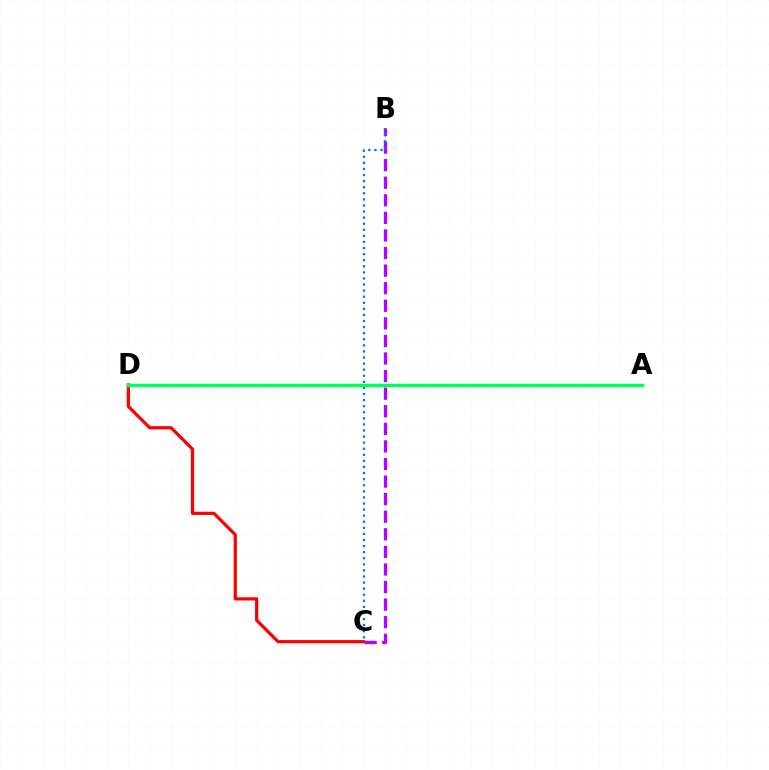{('C', 'D'): [{'color': '#ff0000', 'line_style': 'solid', 'thickness': 2.32}], ('A', 'D'): [{'color': '#d1ff00', 'line_style': 'dashed', 'thickness': 2.25}, {'color': '#00ff5c', 'line_style': 'solid', 'thickness': 2.51}], ('B', 'C'): [{'color': '#b900ff', 'line_style': 'dashed', 'thickness': 2.39}, {'color': '#0074ff', 'line_style': 'dotted', 'thickness': 1.65}]}